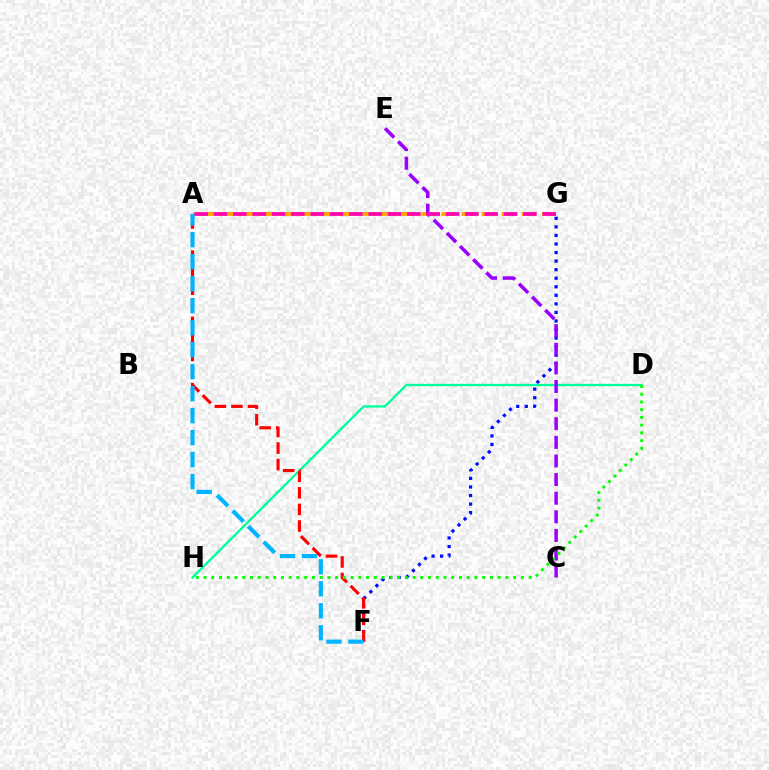{('F', 'G'): [{'color': '#0010ff', 'line_style': 'dotted', 'thickness': 2.32}], ('A', 'G'): [{'color': '#b3ff00', 'line_style': 'dashed', 'thickness': 2.63}, {'color': '#ffa500', 'line_style': 'dashed', 'thickness': 2.73}, {'color': '#ff00bd', 'line_style': 'dashed', 'thickness': 2.63}], ('D', 'H'): [{'color': '#00ff9d', 'line_style': 'solid', 'thickness': 1.66}, {'color': '#08ff00', 'line_style': 'dotted', 'thickness': 2.1}], ('A', 'F'): [{'color': '#ff0000', 'line_style': 'dashed', 'thickness': 2.25}, {'color': '#00b5ff', 'line_style': 'dashed', 'thickness': 2.99}], ('C', 'E'): [{'color': '#9b00ff', 'line_style': 'dashed', 'thickness': 2.53}]}